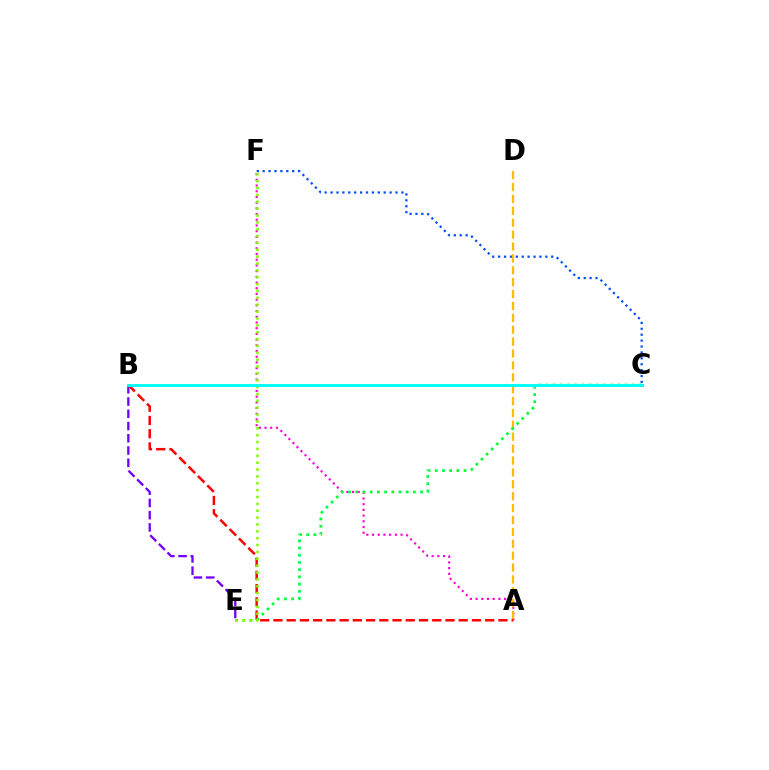{('B', 'E'): [{'color': '#7200ff', 'line_style': 'dashed', 'thickness': 1.66}], ('A', 'F'): [{'color': '#ff00cf', 'line_style': 'dotted', 'thickness': 1.55}], ('C', 'F'): [{'color': '#004bff', 'line_style': 'dotted', 'thickness': 1.6}], ('A', 'D'): [{'color': '#ffbd00', 'line_style': 'dashed', 'thickness': 1.62}], ('A', 'B'): [{'color': '#ff0000', 'line_style': 'dashed', 'thickness': 1.8}], ('C', 'E'): [{'color': '#00ff39', 'line_style': 'dotted', 'thickness': 1.96}], ('E', 'F'): [{'color': '#84ff00', 'line_style': 'dotted', 'thickness': 1.87}], ('B', 'C'): [{'color': '#00fff6', 'line_style': 'solid', 'thickness': 2.09}]}